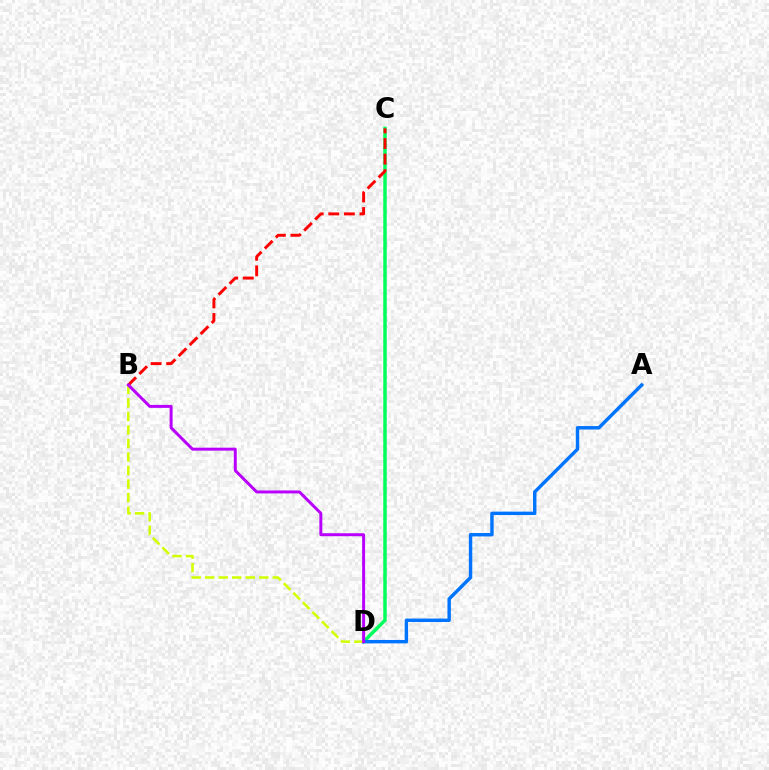{('C', 'D'): [{'color': '#00ff5c', 'line_style': 'solid', 'thickness': 2.5}], ('A', 'D'): [{'color': '#0074ff', 'line_style': 'solid', 'thickness': 2.46}], ('B', 'D'): [{'color': '#d1ff00', 'line_style': 'dashed', 'thickness': 1.84}, {'color': '#b900ff', 'line_style': 'solid', 'thickness': 2.14}], ('B', 'C'): [{'color': '#ff0000', 'line_style': 'dashed', 'thickness': 2.12}]}